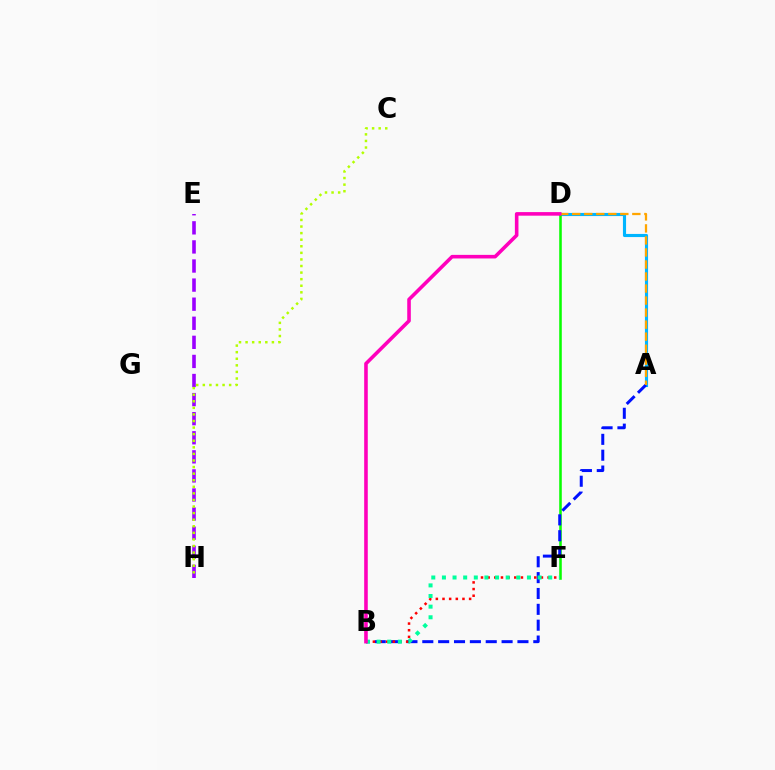{('A', 'D'): [{'color': '#00b5ff', 'line_style': 'solid', 'thickness': 2.25}, {'color': '#ffa500', 'line_style': 'dashed', 'thickness': 1.63}], ('E', 'H'): [{'color': '#9b00ff', 'line_style': 'dashed', 'thickness': 2.59}], ('C', 'H'): [{'color': '#b3ff00', 'line_style': 'dotted', 'thickness': 1.79}], ('D', 'F'): [{'color': '#08ff00', 'line_style': 'solid', 'thickness': 1.84}], ('A', 'B'): [{'color': '#0010ff', 'line_style': 'dashed', 'thickness': 2.15}], ('B', 'F'): [{'color': '#ff0000', 'line_style': 'dotted', 'thickness': 1.81}, {'color': '#00ff9d', 'line_style': 'dotted', 'thickness': 2.89}], ('B', 'D'): [{'color': '#ff00bd', 'line_style': 'solid', 'thickness': 2.58}]}